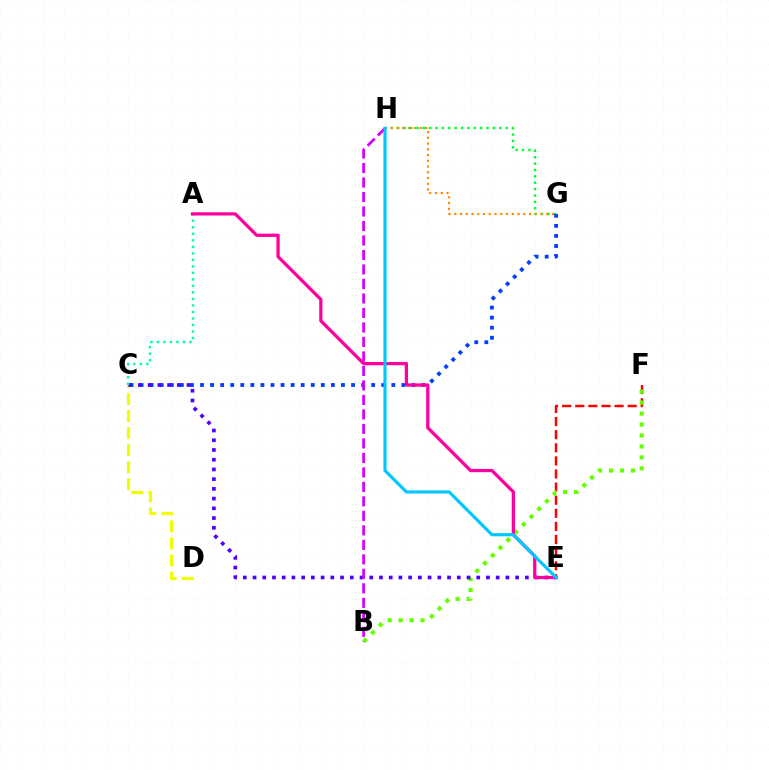{('E', 'F'): [{'color': '#ff0000', 'line_style': 'dashed', 'thickness': 1.78}], ('G', 'H'): [{'color': '#00ff27', 'line_style': 'dotted', 'thickness': 1.73}, {'color': '#ff8800', 'line_style': 'dotted', 'thickness': 1.56}], ('C', 'G'): [{'color': '#003fff', 'line_style': 'dotted', 'thickness': 2.74}], ('C', 'D'): [{'color': '#eeff00', 'line_style': 'dashed', 'thickness': 2.31}], ('B', 'F'): [{'color': '#66ff00', 'line_style': 'dotted', 'thickness': 2.98}], ('C', 'E'): [{'color': '#4f00ff', 'line_style': 'dotted', 'thickness': 2.64}], ('A', 'C'): [{'color': '#00ffaf', 'line_style': 'dotted', 'thickness': 1.77}], ('B', 'H'): [{'color': '#d600ff', 'line_style': 'dashed', 'thickness': 1.97}], ('A', 'E'): [{'color': '#ff00a0', 'line_style': 'solid', 'thickness': 2.34}], ('E', 'H'): [{'color': '#00c7ff', 'line_style': 'solid', 'thickness': 2.28}]}